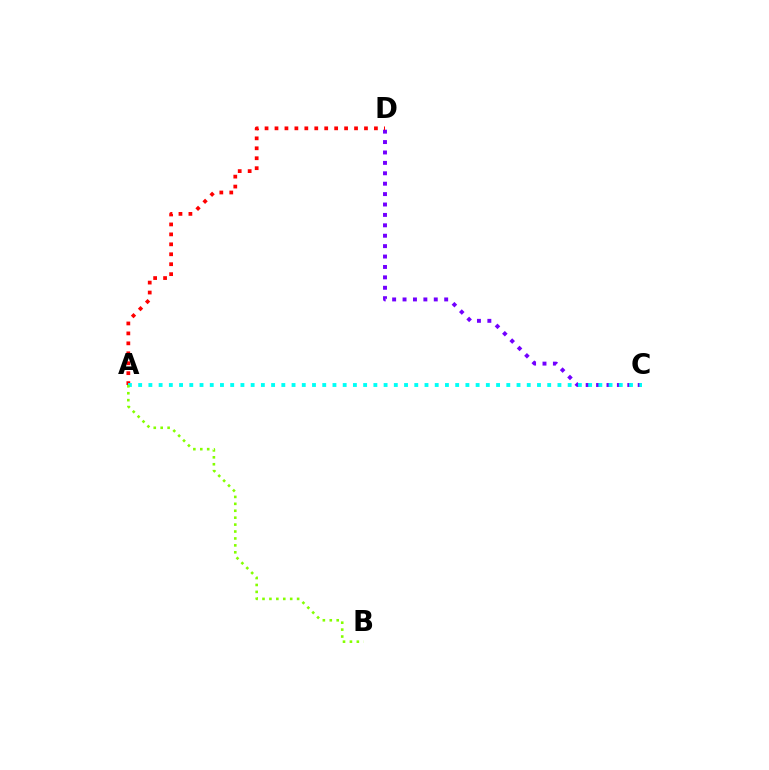{('C', 'D'): [{'color': '#7200ff', 'line_style': 'dotted', 'thickness': 2.83}], ('A', 'D'): [{'color': '#ff0000', 'line_style': 'dotted', 'thickness': 2.7}], ('A', 'C'): [{'color': '#00fff6', 'line_style': 'dotted', 'thickness': 2.78}], ('A', 'B'): [{'color': '#84ff00', 'line_style': 'dotted', 'thickness': 1.88}]}